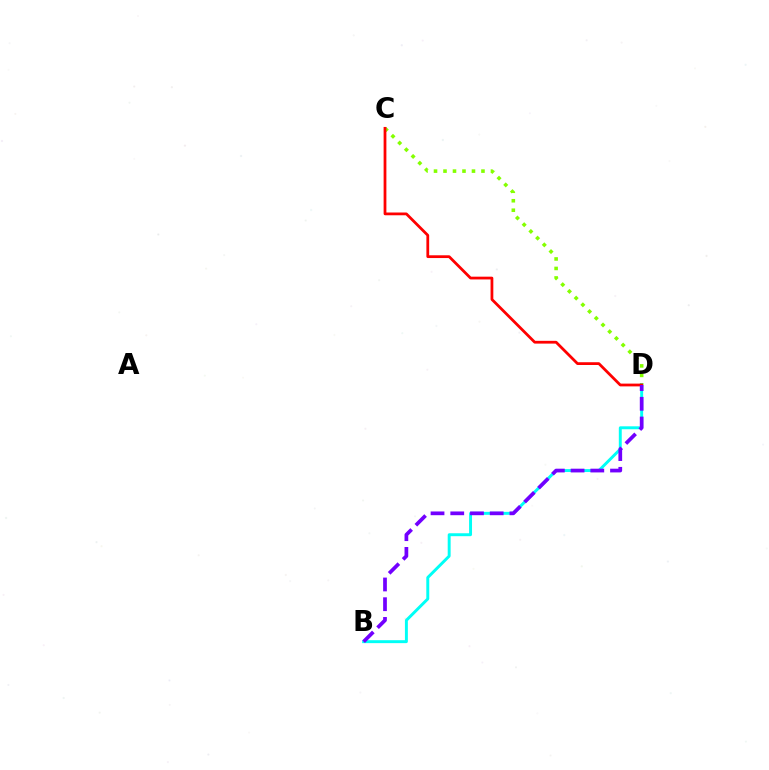{('C', 'D'): [{'color': '#84ff00', 'line_style': 'dotted', 'thickness': 2.58}, {'color': '#ff0000', 'line_style': 'solid', 'thickness': 1.99}], ('B', 'D'): [{'color': '#00fff6', 'line_style': 'solid', 'thickness': 2.11}, {'color': '#7200ff', 'line_style': 'dashed', 'thickness': 2.68}]}